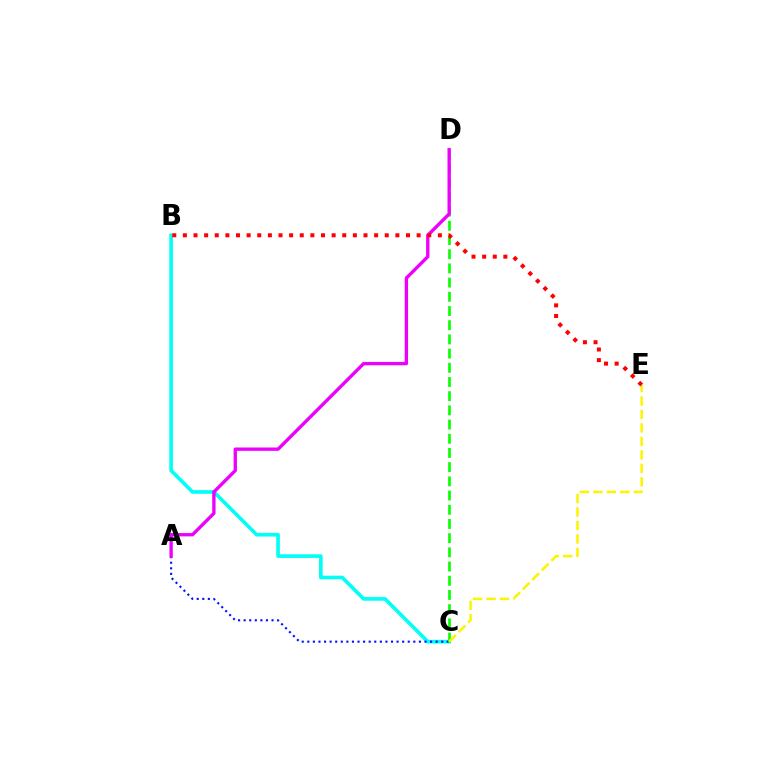{('B', 'C'): [{'color': '#00fff6', 'line_style': 'solid', 'thickness': 2.62}], ('A', 'C'): [{'color': '#0010ff', 'line_style': 'dotted', 'thickness': 1.52}], ('C', 'D'): [{'color': '#08ff00', 'line_style': 'dashed', 'thickness': 1.93}], ('C', 'E'): [{'color': '#fcf500', 'line_style': 'dashed', 'thickness': 1.83}], ('A', 'D'): [{'color': '#ee00ff', 'line_style': 'solid', 'thickness': 2.41}], ('B', 'E'): [{'color': '#ff0000', 'line_style': 'dotted', 'thickness': 2.89}]}